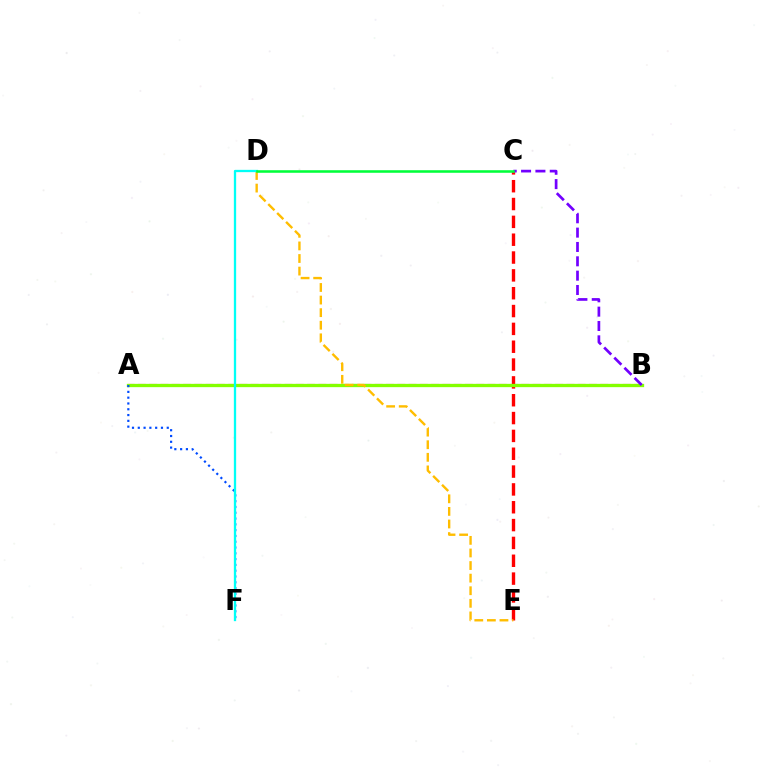{('A', 'B'): [{'color': '#ff00cf', 'line_style': 'dashed', 'thickness': 1.53}, {'color': '#84ff00', 'line_style': 'solid', 'thickness': 2.38}], ('C', 'E'): [{'color': '#ff0000', 'line_style': 'dashed', 'thickness': 2.42}], ('D', 'E'): [{'color': '#ffbd00', 'line_style': 'dashed', 'thickness': 1.71}], ('A', 'F'): [{'color': '#004bff', 'line_style': 'dotted', 'thickness': 1.57}], ('D', 'F'): [{'color': '#00fff6', 'line_style': 'solid', 'thickness': 1.66}], ('B', 'C'): [{'color': '#7200ff', 'line_style': 'dashed', 'thickness': 1.95}], ('C', 'D'): [{'color': '#00ff39', 'line_style': 'solid', 'thickness': 1.83}]}